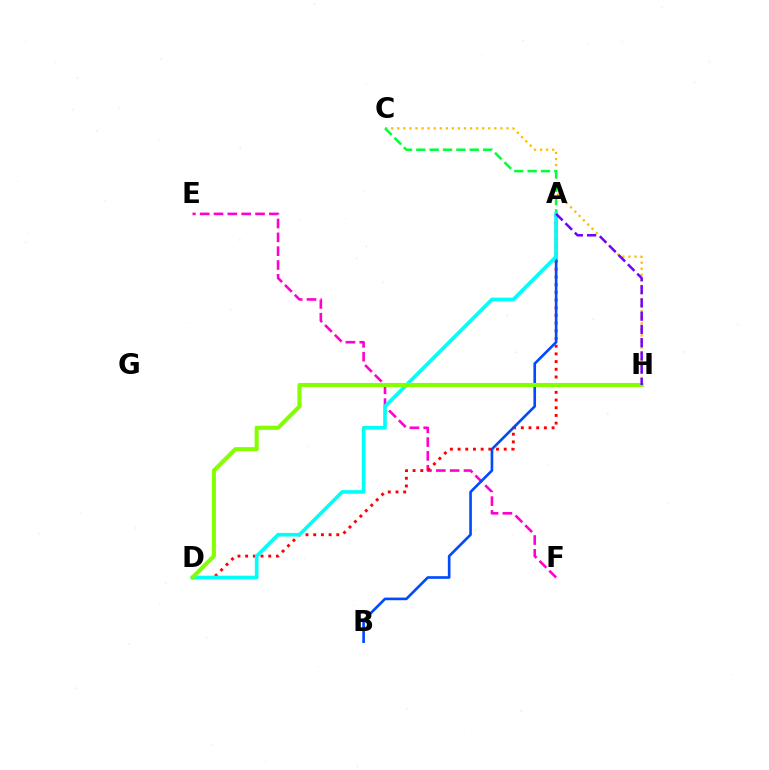{('E', 'F'): [{'color': '#ff00cf', 'line_style': 'dashed', 'thickness': 1.88}], ('C', 'H'): [{'color': '#ffbd00', 'line_style': 'dotted', 'thickness': 1.65}], ('A', 'D'): [{'color': '#ff0000', 'line_style': 'dotted', 'thickness': 2.09}, {'color': '#00fff6', 'line_style': 'solid', 'thickness': 2.62}], ('A', 'B'): [{'color': '#004bff', 'line_style': 'solid', 'thickness': 1.9}], ('A', 'C'): [{'color': '#00ff39', 'line_style': 'dashed', 'thickness': 1.81}], ('D', 'H'): [{'color': '#84ff00', 'line_style': 'solid', 'thickness': 2.93}], ('A', 'H'): [{'color': '#7200ff', 'line_style': 'dashed', 'thickness': 1.8}]}